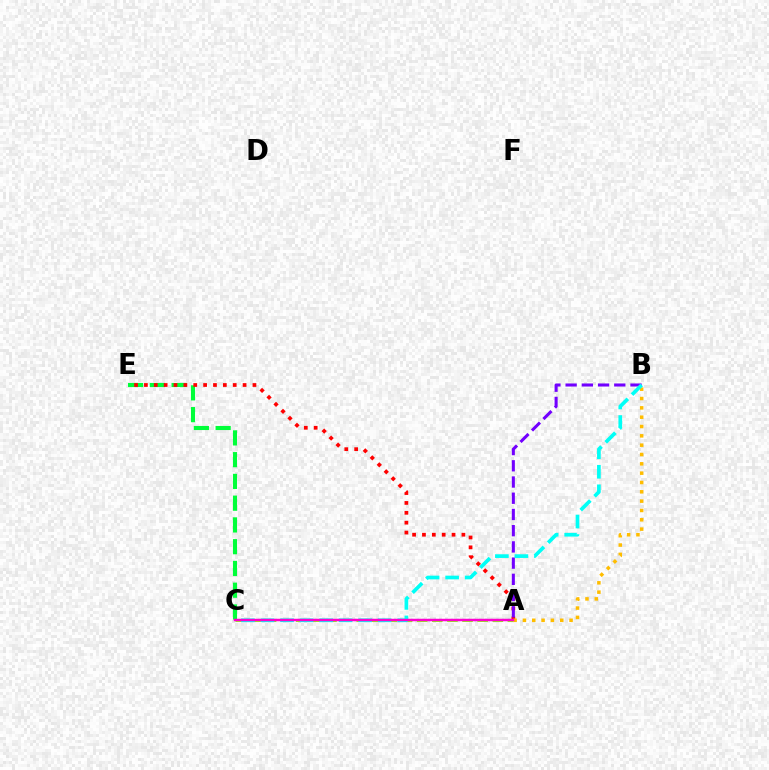{('A', 'C'): [{'color': '#004bff', 'line_style': 'dotted', 'thickness': 1.54}, {'color': '#84ff00', 'line_style': 'dashed', 'thickness': 2.05}, {'color': '#ff00cf', 'line_style': 'solid', 'thickness': 1.78}], ('C', 'E'): [{'color': '#00ff39', 'line_style': 'dashed', 'thickness': 2.96}], ('A', 'E'): [{'color': '#ff0000', 'line_style': 'dotted', 'thickness': 2.68}], ('A', 'B'): [{'color': '#ffbd00', 'line_style': 'dotted', 'thickness': 2.53}, {'color': '#7200ff', 'line_style': 'dashed', 'thickness': 2.2}], ('B', 'C'): [{'color': '#00fff6', 'line_style': 'dashed', 'thickness': 2.65}]}